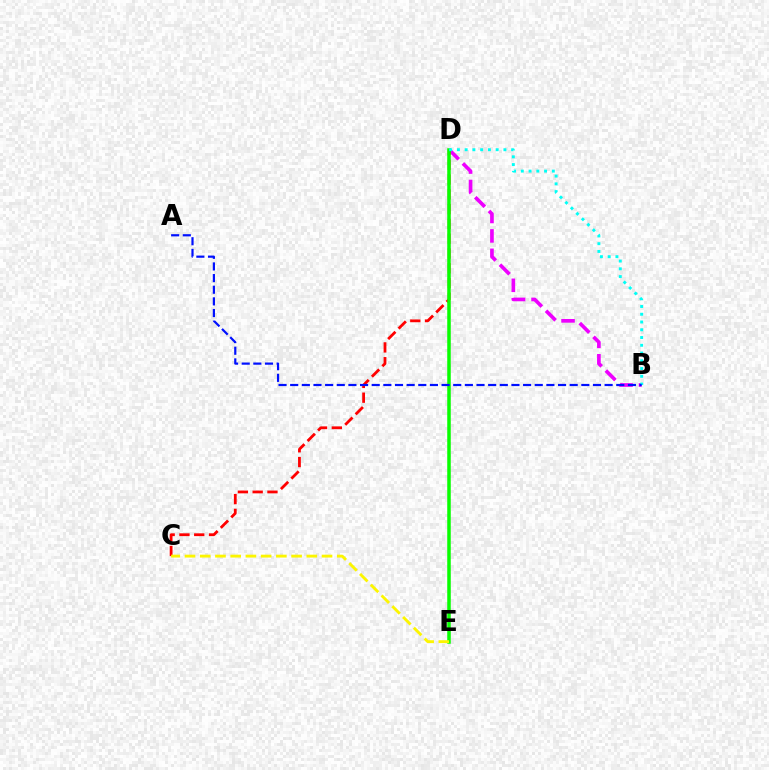{('B', 'D'): [{'color': '#ee00ff', 'line_style': 'dashed', 'thickness': 2.64}, {'color': '#00fff6', 'line_style': 'dotted', 'thickness': 2.11}], ('C', 'D'): [{'color': '#ff0000', 'line_style': 'dashed', 'thickness': 2.01}], ('D', 'E'): [{'color': '#08ff00', 'line_style': 'solid', 'thickness': 2.53}], ('C', 'E'): [{'color': '#fcf500', 'line_style': 'dashed', 'thickness': 2.07}], ('A', 'B'): [{'color': '#0010ff', 'line_style': 'dashed', 'thickness': 1.58}]}